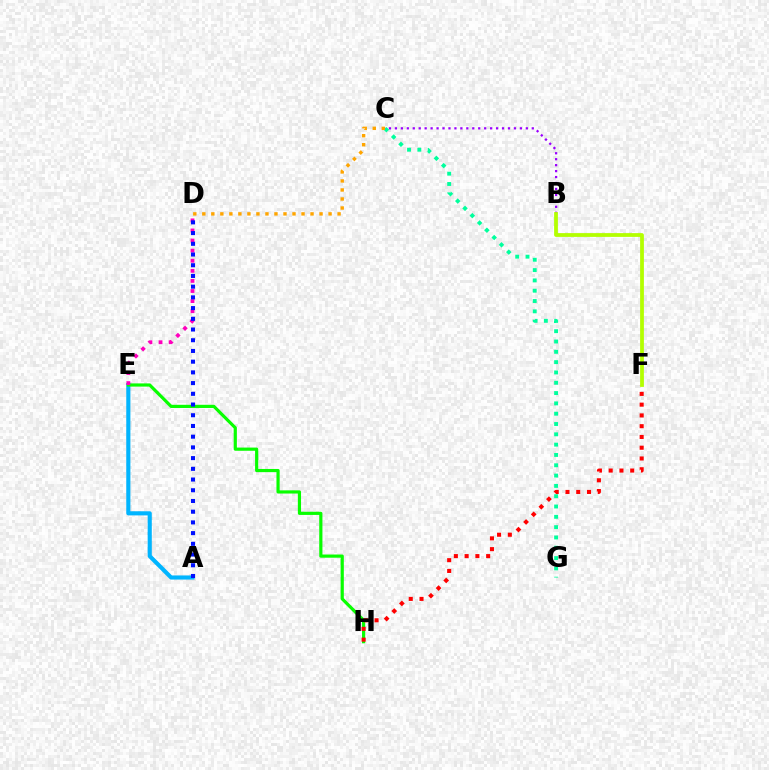{('A', 'E'): [{'color': '#00b5ff', 'line_style': 'solid', 'thickness': 2.97}], ('B', 'C'): [{'color': '#9b00ff', 'line_style': 'dotted', 'thickness': 1.62}], ('E', 'H'): [{'color': '#08ff00', 'line_style': 'solid', 'thickness': 2.29}], ('F', 'H'): [{'color': '#ff0000', 'line_style': 'dotted', 'thickness': 2.93}], ('B', 'F'): [{'color': '#b3ff00', 'line_style': 'solid', 'thickness': 2.72}], ('D', 'E'): [{'color': '#ff00bd', 'line_style': 'dotted', 'thickness': 2.74}], ('A', 'D'): [{'color': '#0010ff', 'line_style': 'dotted', 'thickness': 2.91}], ('C', 'G'): [{'color': '#00ff9d', 'line_style': 'dotted', 'thickness': 2.8}], ('C', 'D'): [{'color': '#ffa500', 'line_style': 'dotted', 'thickness': 2.45}]}